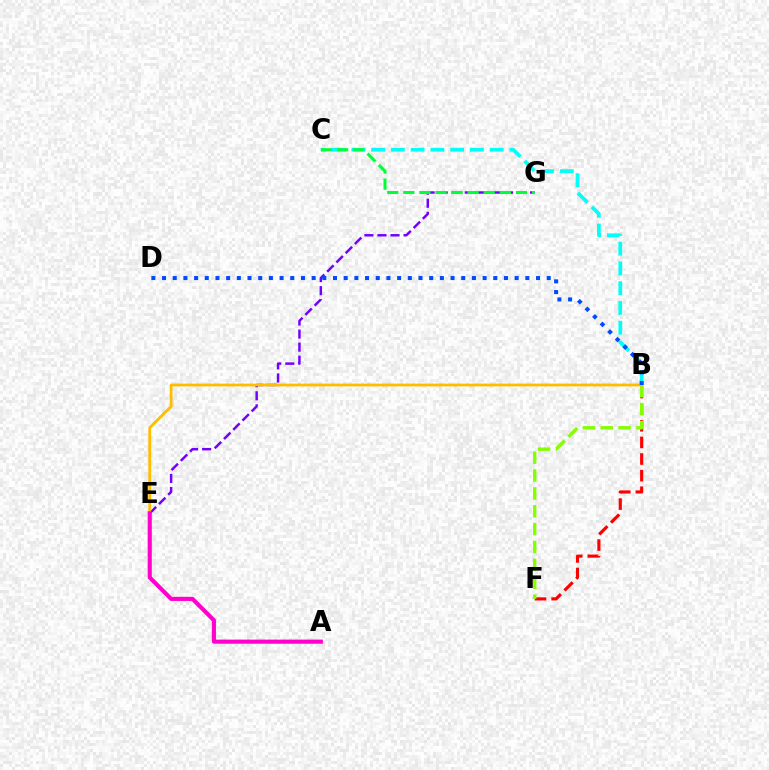{('B', 'F'): [{'color': '#ff0000', 'line_style': 'dashed', 'thickness': 2.26}, {'color': '#84ff00', 'line_style': 'dashed', 'thickness': 2.43}], ('B', 'C'): [{'color': '#00fff6', 'line_style': 'dashed', 'thickness': 2.68}], ('E', 'G'): [{'color': '#7200ff', 'line_style': 'dashed', 'thickness': 1.77}], ('B', 'E'): [{'color': '#ffbd00', 'line_style': 'solid', 'thickness': 2.01}], ('C', 'G'): [{'color': '#00ff39', 'line_style': 'dashed', 'thickness': 2.19}], ('A', 'E'): [{'color': '#ff00cf', 'line_style': 'solid', 'thickness': 2.97}], ('B', 'D'): [{'color': '#004bff', 'line_style': 'dotted', 'thickness': 2.9}]}